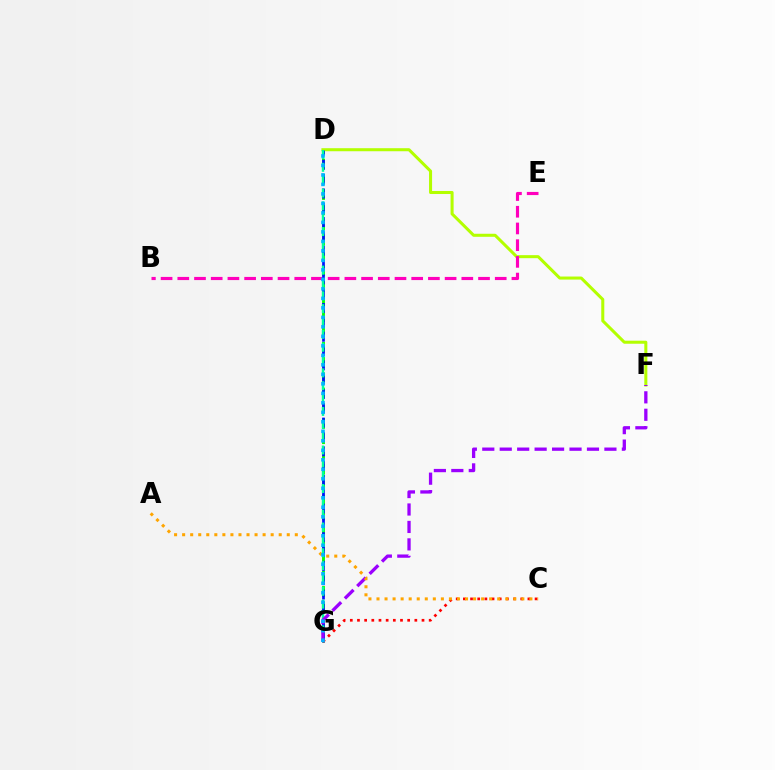{('D', 'G'): [{'color': '#08ff00', 'line_style': 'dashed', 'thickness': 2.07}, {'color': '#0010ff', 'line_style': 'dashed', 'thickness': 1.95}, {'color': '#00ff9d', 'line_style': 'dashed', 'thickness': 1.75}, {'color': '#00b5ff', 'line_style': 'dotted', 'thickness': 2.58}], ('D', 'F'): [{'color': '#b3ff00', 'line_style': 'solid', 'thickness': 2.18}], ('B', 'E'): [{'color': '#ff00bd', 'line_style': 'dashed', 'thickness': 2.27}], ('C', 'G'): [{'color': '#ff0000', 'line_style': 'dotted', 'thickness': 1.95}], ('F', 'G'): [{'color': '#9b00ff', 'line_style': 'dashed', 'thickness': 2.37}], ('A', 'C'): [{'color': '#ffa500', 'line_style': 'dotted', 'thickness': 2.19}]}